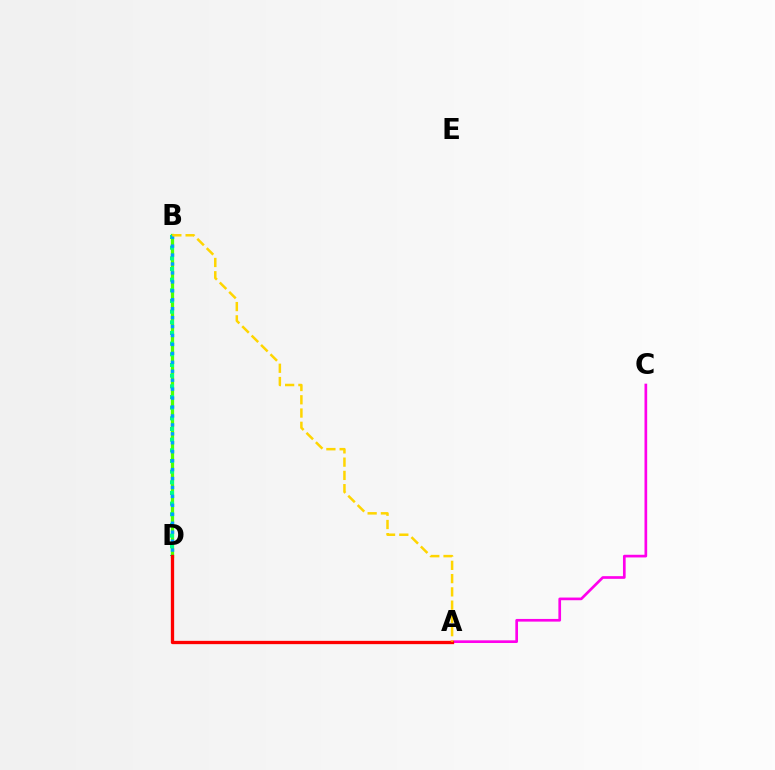{('B', 'D'): [{'color': '#3700ff', 'line_style': 'solid', 'thickness': 2.13}, {'color': '#4fff00', 'line_style': 'solid', 'thickness': 2.35}, {'color': '#00ff86', 'line_style': 'dotted', 'thickness': 2.9}, {'color': '#009eff', 'line_style': 'dotted', 'thickness': 2.43}], ('A', 'C'): [{'color': '#ff00ed', 'line_style': 'solid', 'thickness': 1.93}], ('A', 'D'): [{'color': '#ff0000', 'line_style': 'solid', 'thickness': 2.37}], ('A', 'B'): [{'color': '#ffd500', 'line_style': 'dashed', 'thickness': 1.8}]}